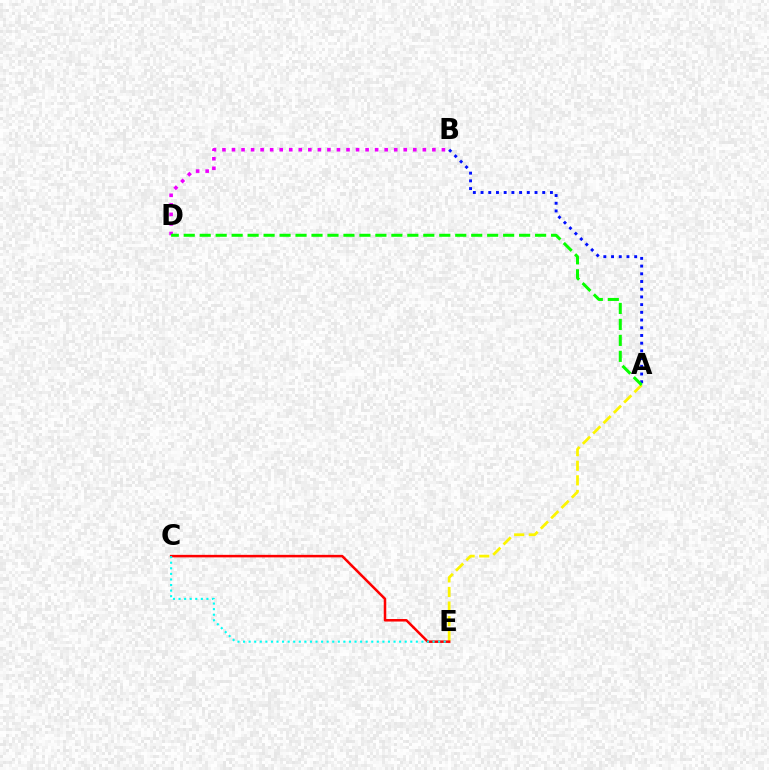{('B', 'D'): [{'color': '#ee00ff', 'line_style': 'dotted', 'thickness': 2.59}], ('A', 'E'): [{'color': '#fcf500', 'line_style': 'dashed', 'thickness': 1.98}], ('A', 'B'): [{'color': '#0010ff', 'line_style': 'dotted', 'thickness': 2.09}], ('A', 'D'): [{'color': '#08ff00', 'line_style': 'dashed', 'thickness': 2.17}], ('C', 'E'): [{'color': '#ff0000', 'line_style': 'solid', 'thickness': 1.82}, {'color': '#00fff6', 'line_style': 'dotted', 'thickness': 1.51}]}